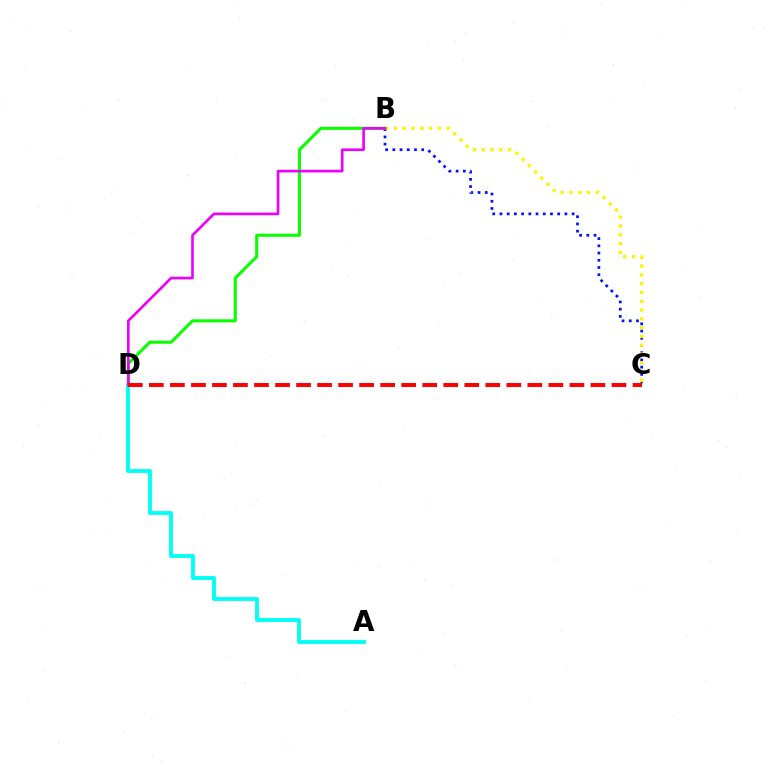{('B', 'C'): [{'color': '#0010ff', 'line_style': 'dotted', 'thickness': 1.96}, {'color': '#fcf500', 'line_style': 'dotted', 'thickness': 2.39}], ('B', 'D'): [{'color': '#08ff00', 'line_style': 'solid', 'thickness': 2.19}, {'color': '#ee00ff', 'line_style': 'solid', 'thickness': 1.92}], ('A', 'D'): [{'color': '#00fff6', 'line_style': 'solid', 'thickness': 2.79}], ('C', 'D'): [{'color': '#ff0000', 'line_style': 'dashed', 'thickness': 2.86}]}